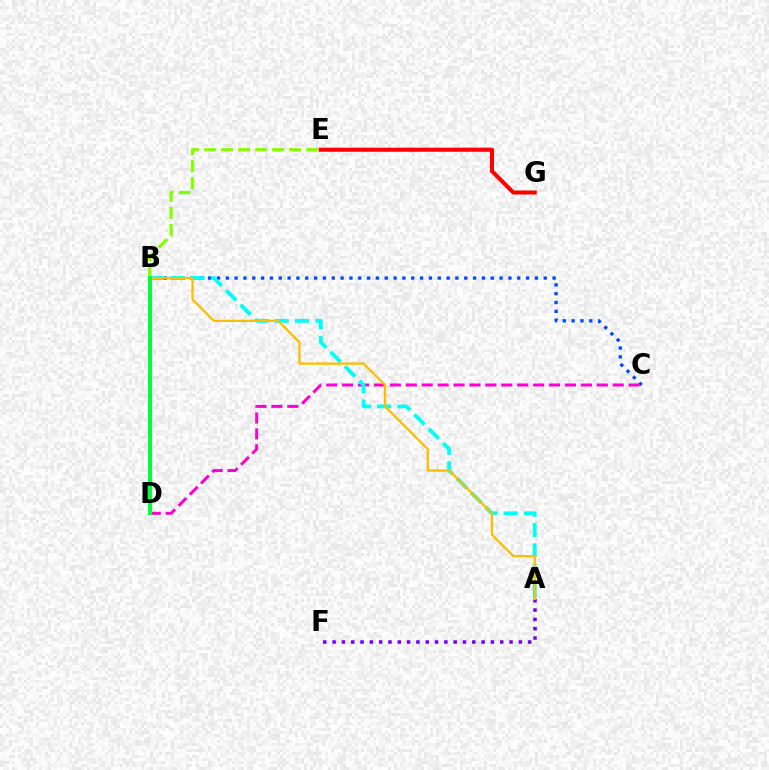{('B', 'C'): [{'color': '#004bff', 'line_style': 'dotted', 'thickness': 2.4}], ('C', 'D'): [{'color': '#ff00cf', 'line_style': 'dashed', 'thickness': 2.16}], ('A', 'B'): [{'color': '#00fff6', 'line_style': 'dashed', 'thickness': 2.77}, {'color': '#ffbd00', 'line_style': 'solid', 'thickness': 1.64}], ('A', 'F'): [{'color': '#7200ff', 'line_style': 'dotted', 'thickness': 2.53}], ('E', 'G'): [{'color': '#ff0000', 'line_style': 'solid', 'thickness': 2.94}], ('B', 'E'): [{'color': '#84ff00', 'line_style': 'dashed', 'thickness': 2.31}], ('B', 'D'): [{'color': '#00ff39', 'line_style': 'solid', 'thickness': 2.89}]}